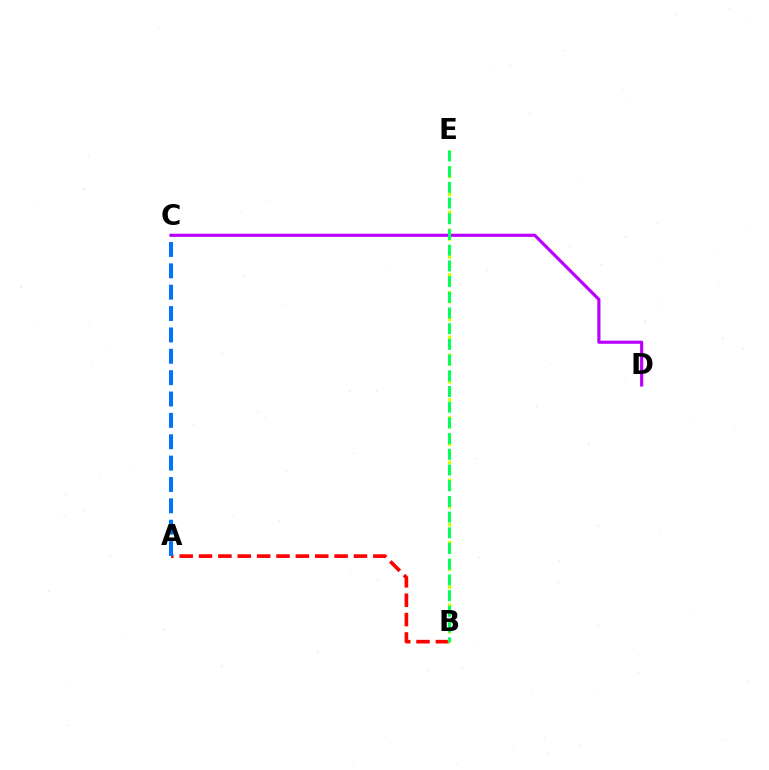{('A', 'B'): [{'color': '#ff0000', 'line_style': 'dashed', 'thickness': 2.63}], ('A', 'C'): [{'color': '#0074ff', 'line_style': 'dashed', 'thickness': 2.9}], ('C', 'D'): [{'color': '#b900ff', 'line_style': 'solid', 'thickness': 2.27}], ('B', 'E'): [{'color': '#d1ff00', 'line_style': 'dotted', 'thickness': 2.43}, {'color': '#00ff5c', 'line_style': 'dashed', 'thickness': 2.13}]}